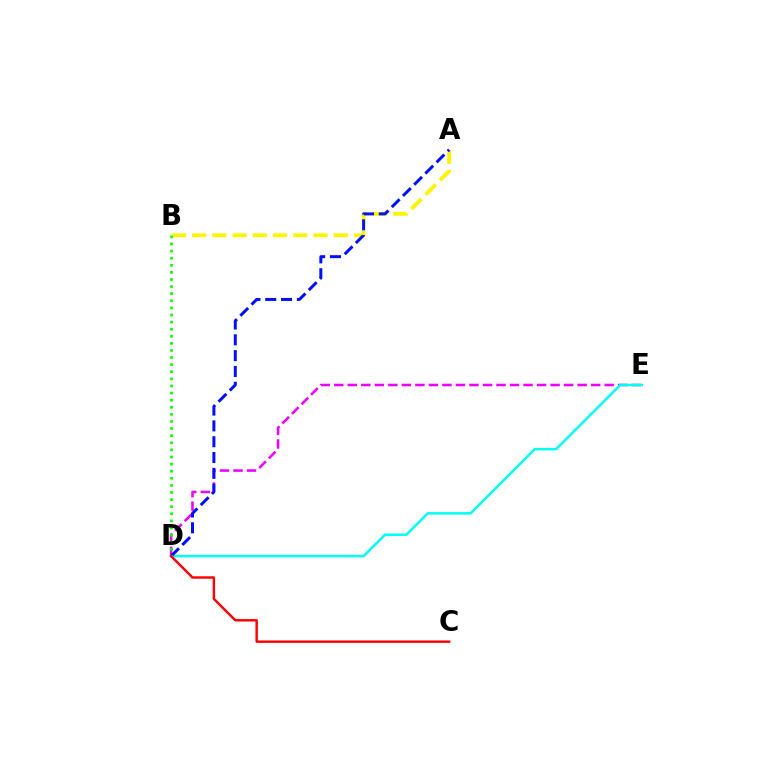{('D', 'E'): [{'color': '#ee00ff', 'line_style': 'dashed', 'thickness': 1.84}, {'color': '#00fff6', 'line_style': 'solid', 'thickness': 1.8}], ('A', 'B'): [{'color': '#fcf500', 'line_style': 'dashed', 'thickness': 2.75}], ('A', 'D'): [{'color': '#0010ff', 'line_style': 'dashed', 'thickness': 2.15}], ('B', 'D'): [{'color': '#08ff00', 'line_style': 'dotted', 'thickness': 1.93}], ('C', 'D'): [{'color': '#ff0000', 'line_style': 'solid', 'thickness': 1.75}]}